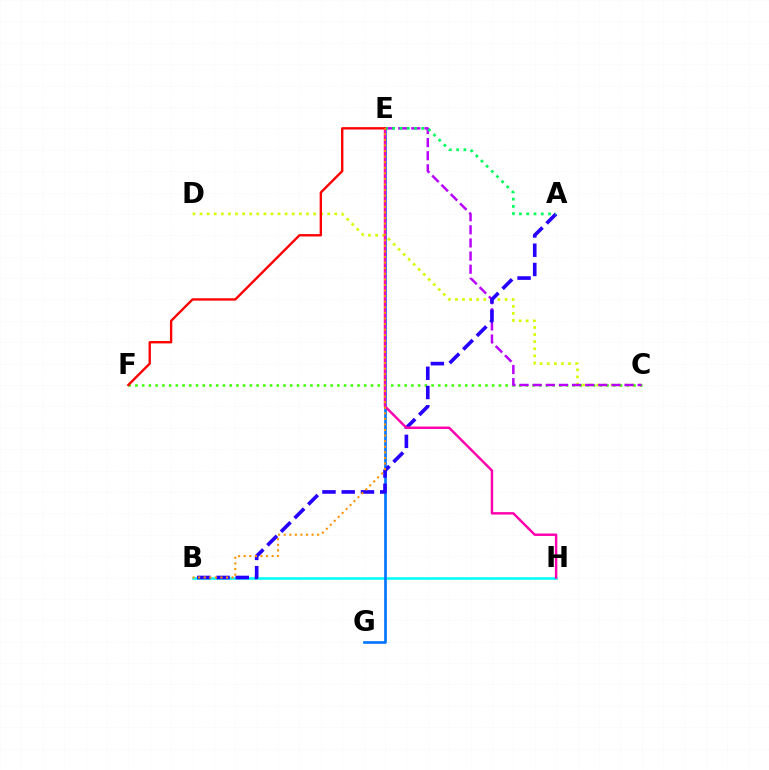{('C', 'D'): [{'color': '#d1ff00', 'line_style': 'dotted', 'thickness': 1.93}], ('B', 'H'): [{'color': '#00fff6', 'line_style': 'solid', 'thickness': 1.84}], ('C', 'F'): [{'color': '#3dff00', 'line_style': 'dotted', 'thickness': 1.83}], ('E', 'G'): [{'color': '#0074ff', 'line_style': 'solid', 'thickness': 1.91}], ('C', 'E'): [{'color': '#b900ff', 'line_style': 'dashed', 'thickness': 1.78}], ('A', 'B'): [{'color': '#2500ff', 'line_style': 'dashed', 'thickness': 2.61}], ('E', 'H'): [{'color': '#ff00ac', 'line_style': 'solid', 'thickness': 1.75}], ('A', 'E'): [{'color': '#00ff5c', 'line_style': 'dotted', 'thickness': 1.98}], ('E', 'F'): [{'color': '#ff0000', 'line_style': 'solid', 'thickness': 1.7}], ('B', 'E'): [{'color': '#ff9400', 'line_style': 'dotted', 'thickness': 1.52}]}